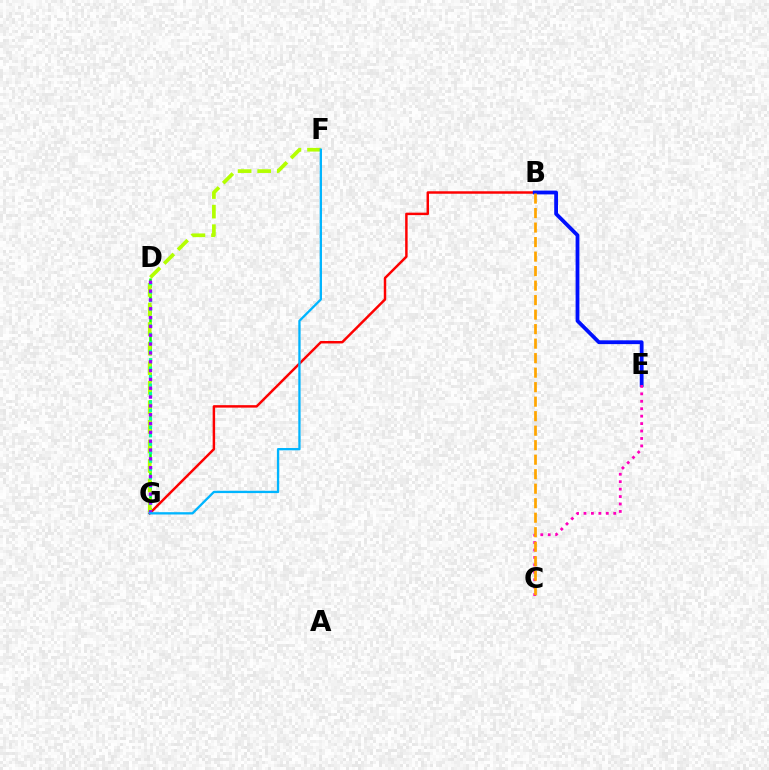{('D', 'G'): [{'color': '#08ff00', 'line_style': 'dashed', 'thickness': 1.83}, {'color': '#00ff9d', 'line_style': 'dotted', 'thickness': 2.3}, {'color': '#9b00ff', 'line_style': 'dotted', 'thickness': 2.4}], ('B', 'G'): [{'color': '#ff0000', 'line_style': 'solid', 'thickness': 1.77}], ('B', 'E'): [{'color': '#0010ff', 'line_style': 'solid', 'thickness': 2.73}], ('F', 'G'): [{'color': '#b3ff00', 'line_style': 'dashed', 'thickness': 2.66}, {'color': '#00b5ff', 'line_style': 'solid', 'thickness': 1.66}], ('C', 'E'): [{'color': '#ff00bd', 'line_style': 'dotted', 'thickness': 2.02}], ('B', 'C'): [{'color': '#ffa500', 'line_style': 'dashed', 'thickness': 1.97}]}